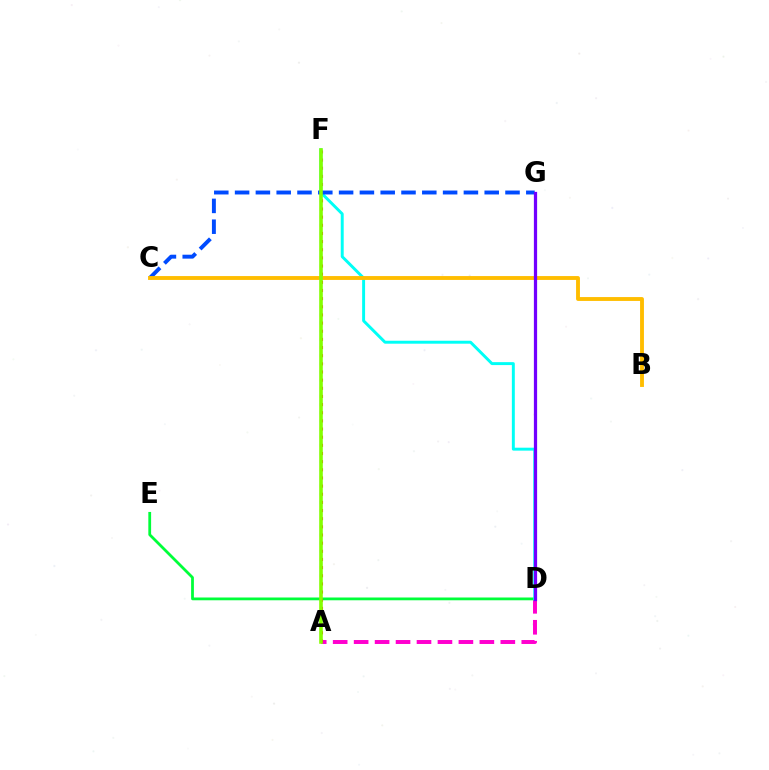{('A', 'D'): [{'color': '#ff00cf', 'line_style': 'dashed', 'thickness': 2.85}], ('D', 'E'): [{'color': '#00ff39', 'line_style': 'solid', 'thickness': 2.0}], ('A', 'F'): [{'color': '#ff0000', 'line_style': 'dotted', 'thickness': 2.21}, {'color': '#84ff00', 'line_style': 'solid', 'thickness': 2.59}], ('D', 'F'): [{'color': '#00fff6', 'line_style': 'solid', 'thickness': 2.12}], ('C', 'G'): [{'color': '#004bff', 'line_style': 'dashed', 'thickness': 2.83}], ('B', 'C'): [{'color': '#ffbd00', 'line_style': 'solid', 'thickness': 2.78}], ('D', 'G'): [{'color': '#7200ff', 'line_style': 'solid', 'thickness': 2.33}]}